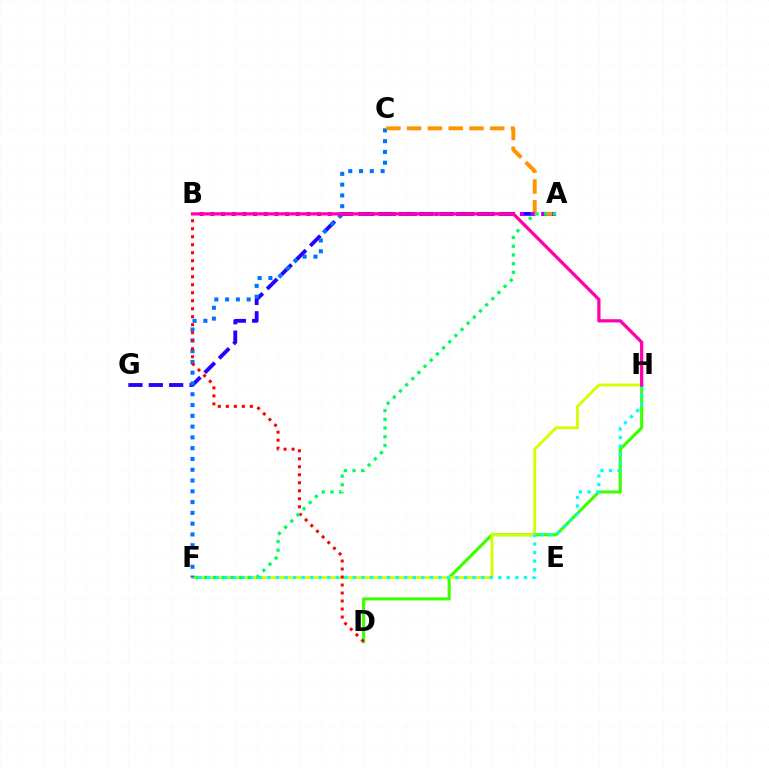{('D', 'H'): [{'color': '#3dff00', 'line_style': 'solid', 'thickness': 2.24}], ('A', 'G'): [{'color': '#2500ff', 'line_style': 'dashed', 'thickness': 2.77}], ('F', 'H'): [{'color': '#d1ff00', 'line_style': 'solid', 'thickness': 2.04}, {'color': '#00fff6', 'line_style': 'dotted', 'thickness': 2.32}], ('C', 'F'): [{'color': '#0074ff', 'line_style': 'dotted', 'thickness': 2.93}], ('A', 'C'): [{'color': '#ff9400', 'line_style': 'dashed', 'thickness': 2.82}], ('A', 'B'): [{'color': '#b900ff', 'line_style': 'dotted', 'thickness': 2.9}], ('B', 'D'): [{'color': '#ff0000', 'line_style': 'dotted', 'thickness': 2.17}], ('A', 'F'): [{'color': '#00ff5c', 'line_style': 'dotted', 'thickness': 2.36}], ('B', 'H'): [{'color': '#ff00ac', 'line_style': 'solid', 'thickness': 2.34}]}